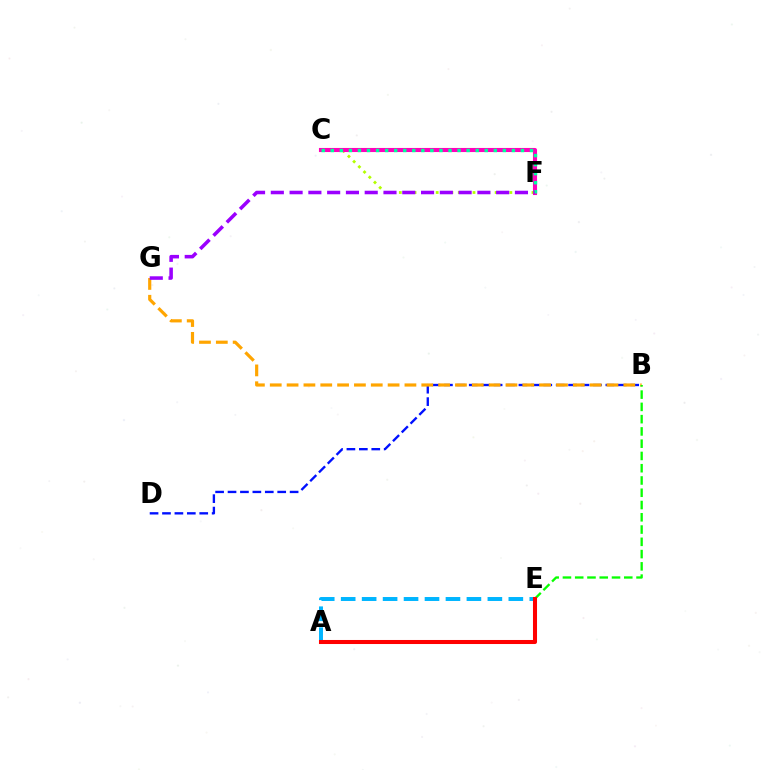{('C', 'F'): [{'color': '#b3ff00', 'line_style': 'dotted', 'thickness': 2.0}, {'color': '#ff00bd', 'line_style': 'solid', 'thickness': 2.95}, {'color': '#00ff9d', 'line_style': 'dotted', 'thickness': 2.46}], ('B', 'D'): [{'color': '#0010ff', 'line_style': 'dashed', 'thickness': 1.69}], ('B', 'G'): [{'color': '#ffa500', 'line_style': 'dashed', 'thickness': 2.29}], ('B', 'E'): [{'color': '#08ff00', 'line_style': 'dashed', 'thickness': 1.67}], ('F', 'G'): [{'color': '#9b00ff', 'line_style': 'dashed', 'thickness': 2.55}], ('A', 'E'): [{'color': '#00b5ff', 'line_style': 'dashed', 'thickness': 2.85}, {'color': '#ff0000', 'line_style': 'solid', 'thickness': 2.91}]}